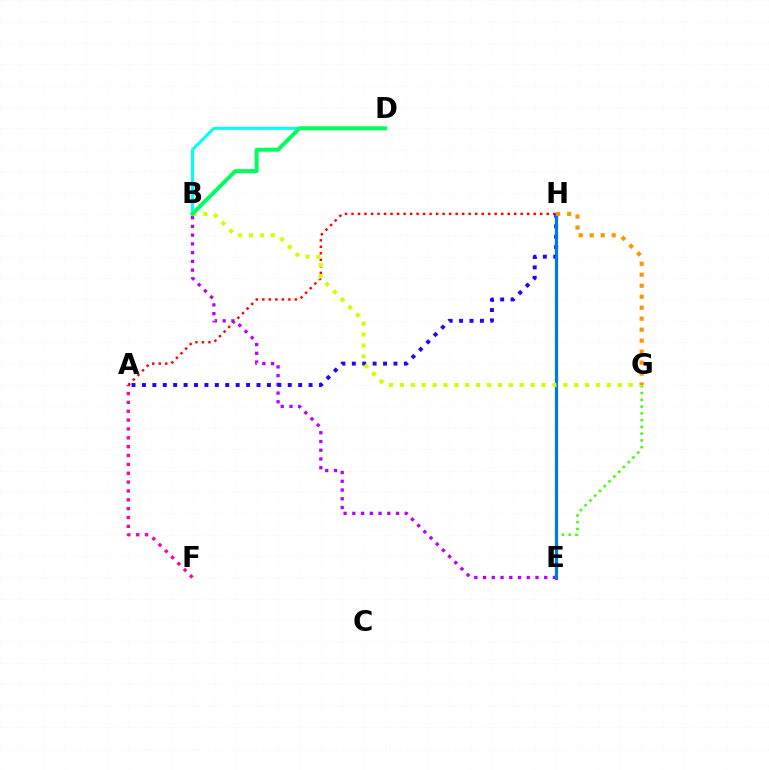{('A', 'H'): [{'color': '#ff0000', 'line_style': 'dotted', 'thickness': 1.77}, {'color': '#2500ff', 'line_style': 'dotted', 'thickness': 2.83}], ('B', 'E'): [{'color': '#b900ff', 'line_style': 'dotted', 'thickness': 2.37}], ('E', 'G'): [{'color': '#3dff00', 'line_style': 'dotted', 'thickness': 1.84}], ('B', 'D'): [{'color': '#00fff6', 'line_style': 'solid', 'thickness': 2.16}, {'color': '#00ff5c', 'line_style': 'solid', 'thickness': 2.85}], ('E', 'H'): [{'color': '#0074ff', 'line_style': 'solid', 'thickness': 2.29}], ('B', 'G'): [{'color': '#d1ff00', 'line_style': 'dotted', 'thickness': 2.96}], ('G', 'H'): [{'color': '#ff9400', 'line_style': 'dotted', 'thickness': 2.98}], ('A', 'F'): [{'color': '#ff00ac', 'line_style': 'dotted', 'thickness': 2.41}]}